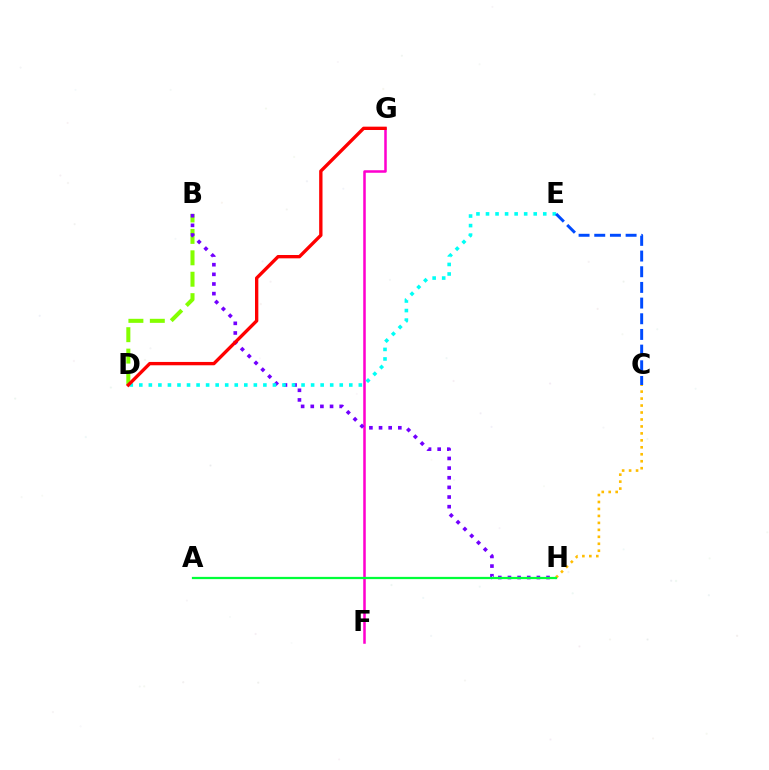{('F', 'G'): [{'color': '#ff00cf', 'line_style': 'solid', 'thickness': 1.82}], ('B', 'D'): [{'color': '#84ff00', 'line_style': 'dashed', 'thickness': 2.91}], ('B', 'H'): [{'color': '#7200ff', 'line_style': 'dotted', 'thickness': 2.62}], ('C', 'H'): [{'color': '#ffbd00', 'line_style': 'dotted', 'thickness': 1.89}], ('D', 'E'): [{'color': '#00fff6', 'line_style': 'dotted', 'thickness': 2.59}], ('A', 'H'): [{'color': '#00ff39', 'line_style': 'solid', 'thickness': 1.61}], ('D', 'G'): [{'color': '#ff0000', 'line_style': 'solid', 'thickness': 2.41}], ('C', 'E'): [{'color': '#004bff', 'line_style': 'dashed', 'thickness': 2.13}]}